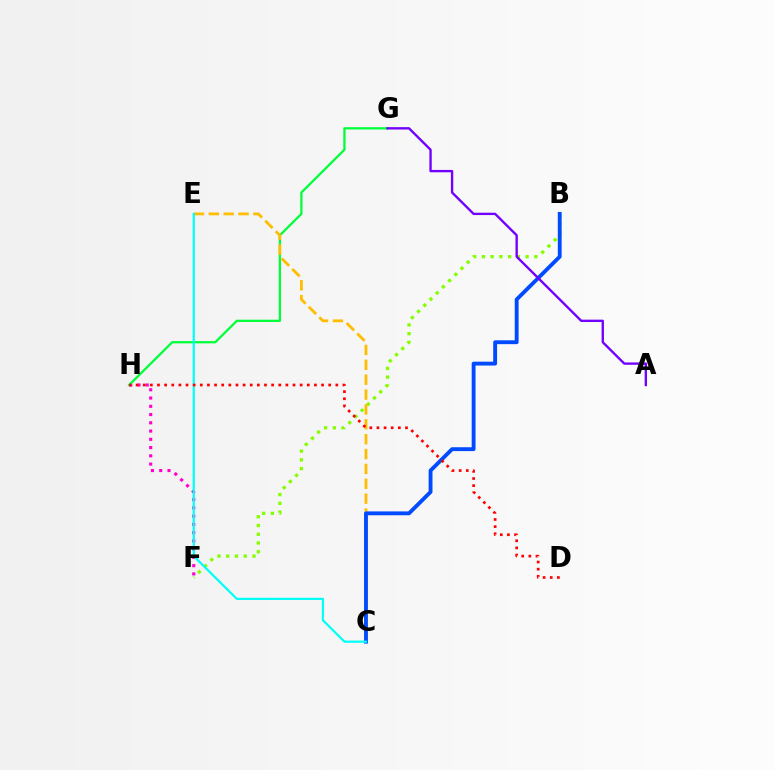{('B', 'F'): [{'color': '#84ff00', 'line_style': 'dotted', 'thickness': 2.37}], ('F', 'H'): [{'color': '#ff00cf', 'line_style': 'dotted', 'thickness': 2.24}], ('G', 'H'): [{'color': '#00ff39', 'line_style': 'solid', 'thickness': 1.64}], ('C', 'E'): [{'color': '#ffbd00', 'line_style': 'dashed', 'thickness': 2.02}, {'color': '#00fff6', 'line_style': 'solid', 'thickness': 1.58}], ('B', 'C'): [{'color': '#004bff', 'line_style': 'solid', 'thickness': 2.78}], ('A', 'G'): [{'color': '#7200ff', 'line_style': 'solid', 'thickness': 1.7}], ('D', 'H'): [{'color': '#ff0000', 'line_style': 'dotted', 'thickness': 1.94}]}